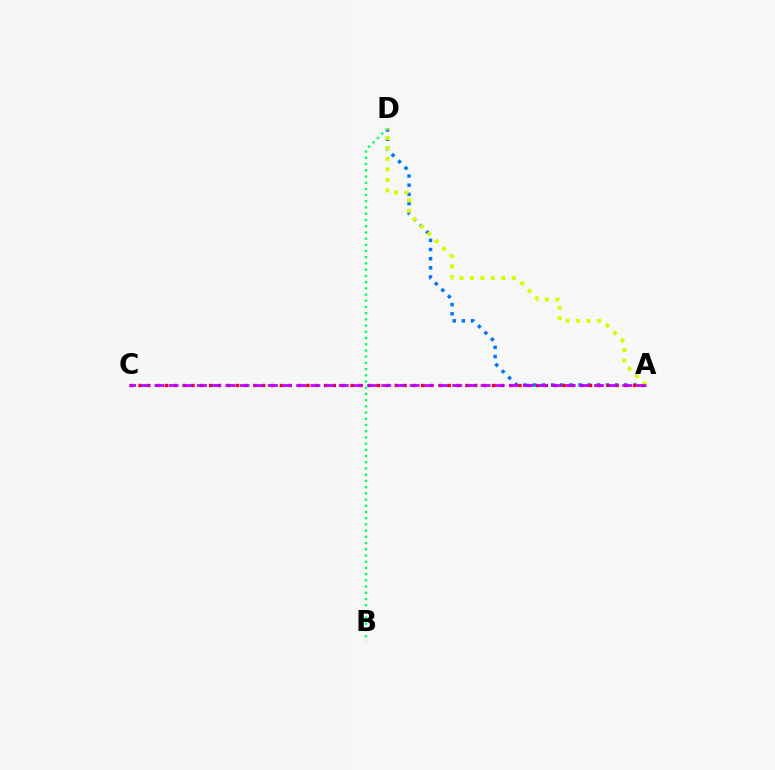{('A', 'D'): [{'color': '#0074ff', 'line_style': 'dotted', 'thickness': 2.49}, {'color': '#d1ff00', 'line_style': 'dotted', 'thickness': 2.85}], ('B', 'D'): [{'color': '#00ff5c', 'line_style': 'dotted', 'thickness': 1.69}], ('A', 'C'): [{'color': '#ff0000', 'line_style': 'dotted', 'thickness': 2.4}, {'color': '#b900ff', 'line_style': 'dashed', 'thickness': 1.93}]}